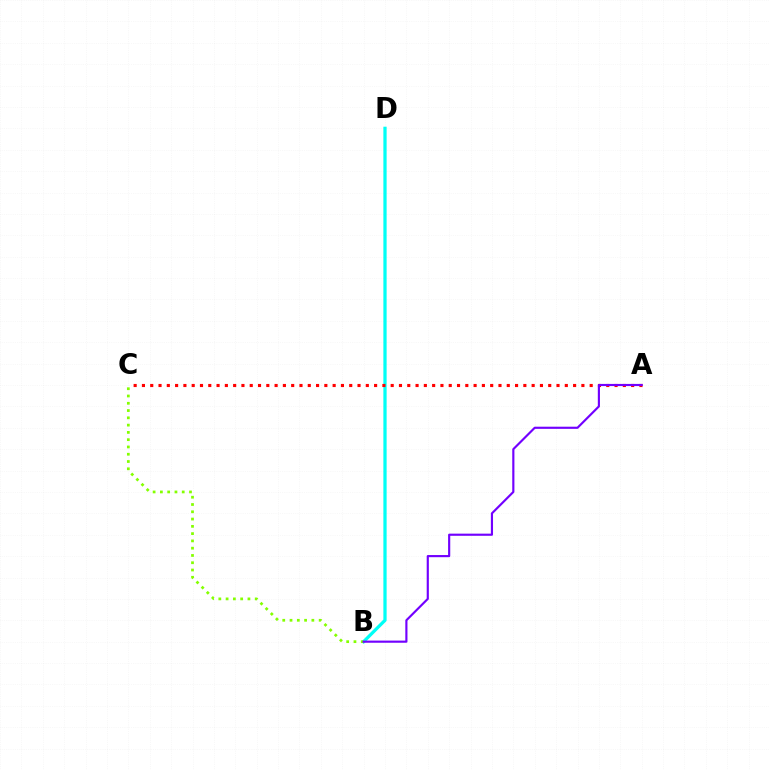{('B', 'D'): [{'color': '#00fff6', 'line_style': 'solid', 'thickness': 2.35}], ('B', 'C'): [{'color': '#84ff00', 'line_style': 'dotted', 'thickness': 1.98}], ('A', 'C'): [{'color': '#ff0000', 'line_style': 'dotted', 'thickness': 2.25}], ('A', 'B'): [{'color': '#7200ff', 'line_style': 'solid', 'thickness': 1.55}]}